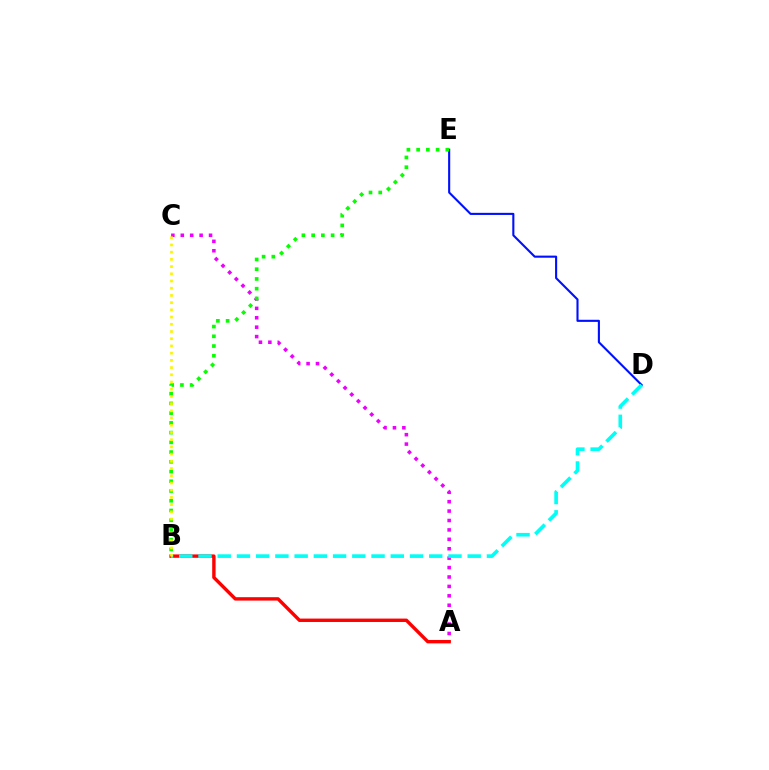{('D', 'E'): [{'color': '#0010ff', 'line_style': 'solid', 'thickness': 1.51}], ('A', 'C'): [{'color': '#ee00ff', 'line_style': 'dotted', 'thickness': 2.56}], ('A', 'B'): [{'color': '#ff0000', 'line_style': 'solid', 'thickness': 2.45}], ('B', 'E'): [{'color': '#08ff00', 'line_style': 'dotted', 'thickness': 2.64}], ('B', 'D'): [{'color': '#00fff6', 'line_style': 'dashed', 'thickness': 2.61}], ('B', 'C'): [{'color': '#fcf500', 'line_style': 'dotted', 'thickness': 1.96}]}